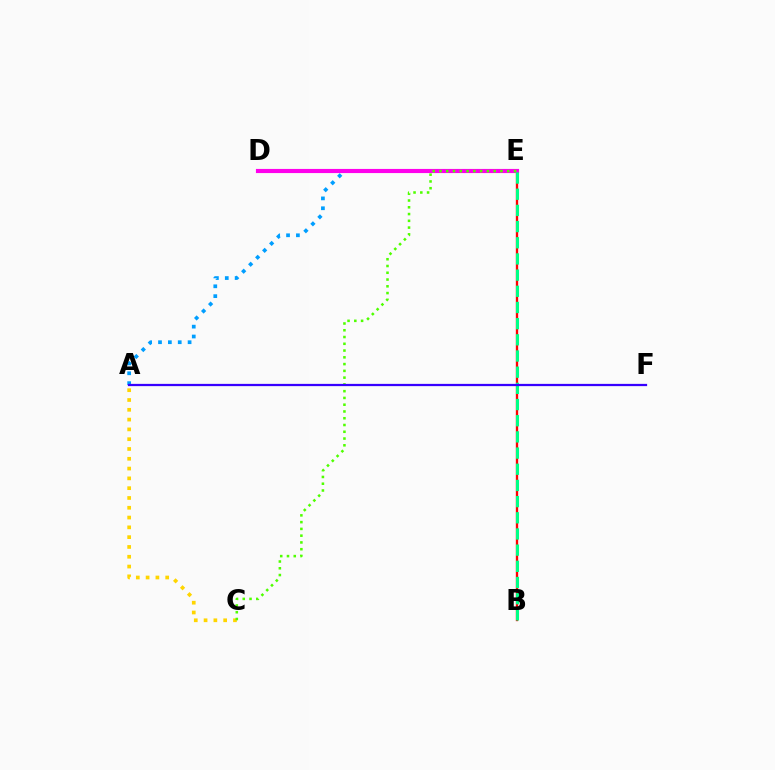{('B', 'E'): [{'color': '#ff0000', 'line_style': 'solid', 'thickness': 1.68}, {'color': '#00ff86', 'line_style': 'dashed', 'thickness': 2.2}], ('A', 'E'): [{'color': '#009eff', 'line_style': 'dotted', 'thickness': 2.68}], ('D', 'E'): [{'color': '#ff00ed', 'line_style': 'solid', 'thickness': 2.98}], ('A', 'C'): [{'color': '#ffd500', 'line_style': 'dotted', 'thickness': 2.66}], ('C', 'E'): [{'color': '#4fff00', 'line_style': 'dotted', 'thickness': 1.84}], ('A', 'F'): [{'color': '#3700ff', 'line_style': 'solid', 'thickness': 1.62}]}